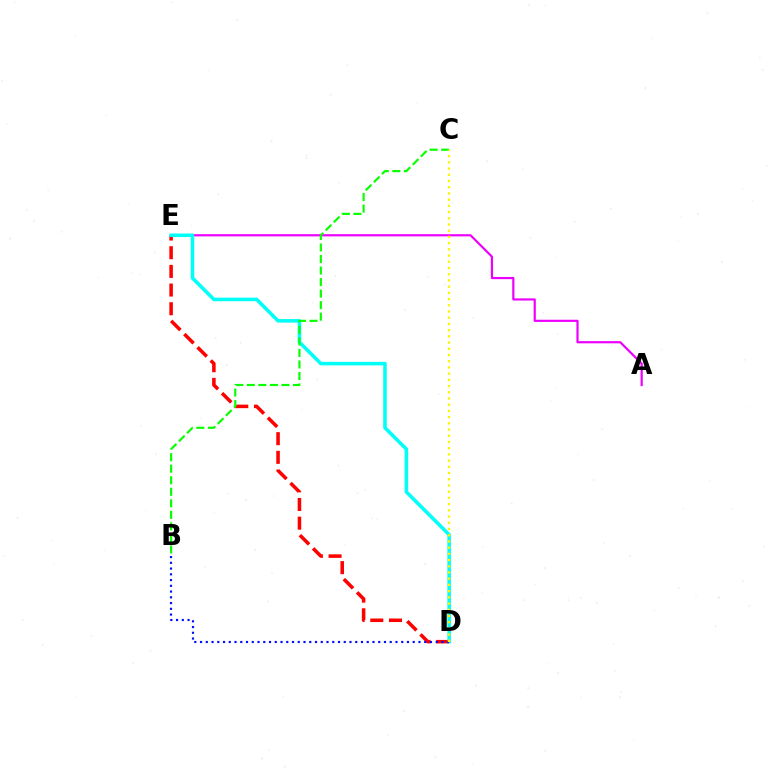{('D', 'E'): [{'color': '#ff0000', 'line_style': 'dashed', 'thickness': 2.54}, {'color': '#00fff6', 'line_style': 'solid', 'thickness': 2.55}], ('A', 'E'): [{'color': '#ee00ff', 'line_style': 'solid', 'thickness': 1.58}], ('B', 'D'): [{'color': '#0010ff', 'line_style': 'dotted', 'thickness': 1.56}], ('B', 'C'): [{'color': '#08ff00', 'line_style': 'dashed', 'thickness': 1.57}], ('C', 'D'): [{'color': '#fcf500', 'line_style': 'dotted', 'thickness': 1.69}]}